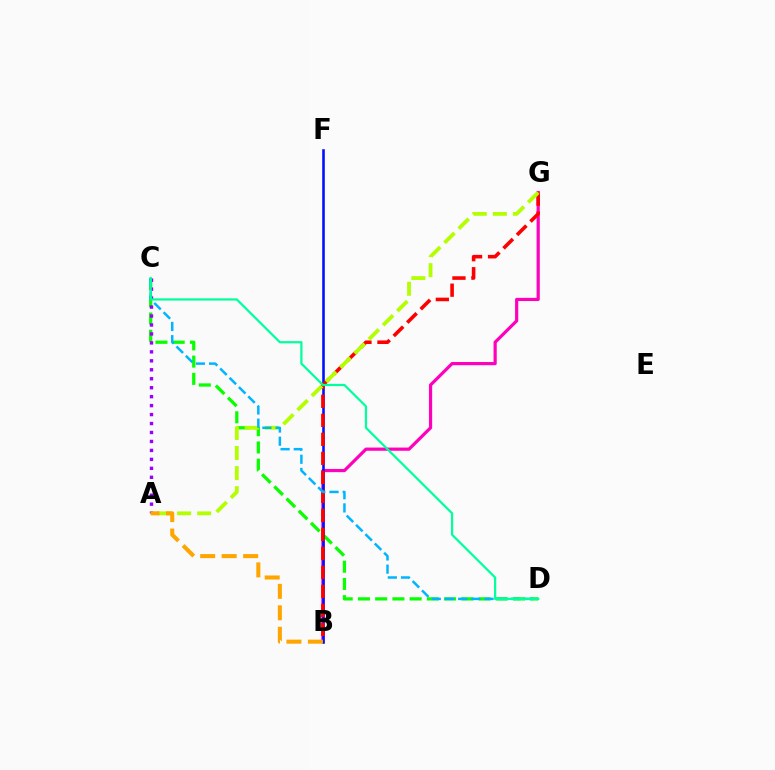{('B', 'G'): [{'color': '#ff00bd', 'line_style': 'solid', 'thickness': 2.3}, {'color': '#ff0000', 'line_style': 'dashed', 'thickness': 2.58}], ('C', 'D'): [{'color': '#08ff00', 'line_style': 'dashed', 'thickness': 2.34}, {'color': '#00b5ff', 'line_style': 'dashed', 'thickness': 1.79}, {'color': '#00ff9d', 'line_style': 'solid', 'thickness': 1.59}], ('B', 'F'): [{'color': '#0010ff', 'line_style': 'solid', 'thickness': 1.86}], ('A', 'C'): [{'color': '#9b00ff', 'line_style': 'dotted', 'thickness': 2.43}], ('A', 'G'): [{'color': '#b3ff00', 'line_style': 'dashed', 'thickness': 2.73}], ('A', 'B'): [{'color': '#ffa500', 'line_style': 'dashed', 'thickness': 2.92}]}